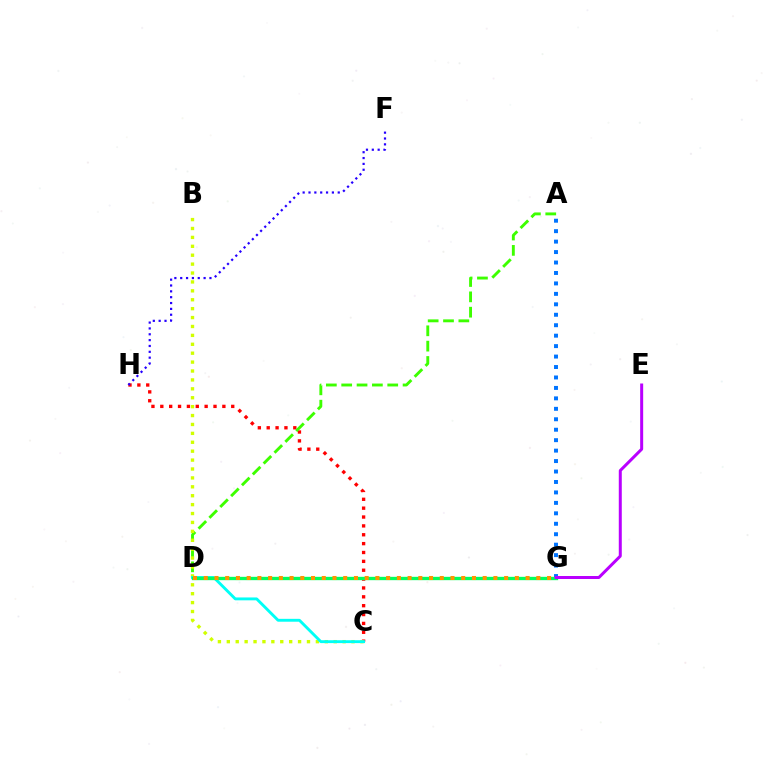{('C', 'H'): [{'color': '#ff0000', 'line_style': 'dotted', 'thickness': 2.41}], ('A', 'D'): [{'color': '#3dff00', 'line_style': 'dashed', 'thickness': 2.08}], ('D', 'G'): [{'color': '#ff00ac', 'line_style': 'dashed', 'thickness': 1.96}, {'color': '#00ff5c', 'line_style': 'solid', 'thickness': 2.4}, {'color': '#ff9400', 'line_style': 'dotted', 'thickness': 2.91}], ('B', 'C'): [{'color': '#d1ff00', 'line_style': 'dotted', 'thickness': 2.42}], ('F', 'H'): [{'color': '#2500ff', 'line_style': 'dotted', 'thickness': 1.59}], ('C', 'D'): [{'color': '#00fff6', 'line_style': 'solid', 'thickness': 2.07}], ('A', 'G'): [{'color': '#0074ff', 'line_style': 'dotted', 'thickness': 2.84}], ('E', 'G'): [{'color': '#b900ff', 'line_style': 'solid', 'thickness': 2.16}]}